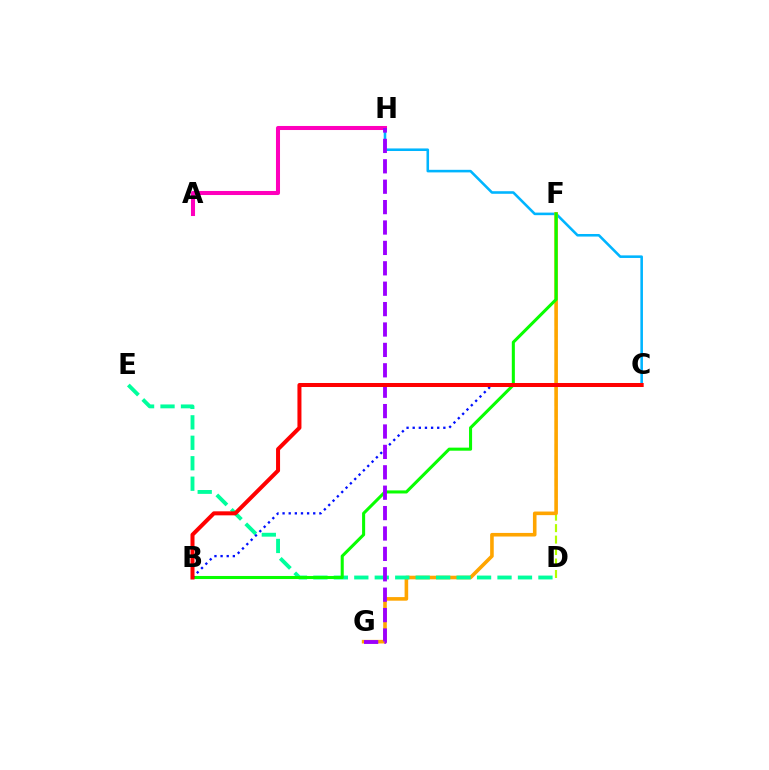{('C', 'H'): [{'color': '#00b5ff', 'line_style': 'solid', 'thickness': 1.85}], ('A', 'H'): [{'color': '#ff00bd', 'line_style': 'solid', 'thickness': 2.92}], ('D', 'F'): [{'color': '#b3ff00', 'line_style': 'dashed', 'thickness': 1.56}], ('F', 'G'): [{'color': '#ffa500', 'line_style': 'solid', 'thickness': 2.59}], ('D', 'E'): [{'color': '#00ff9d', 'line_style': 'dashed', 'thickness': 2.78}], ('B', 'F'): [{'color': '#08ff00', 'line_style': 'solid', 'thickness': 2.2}], ('B', 'C'): [{'color': '#0010ff', 'line_style': 'dotted', 'thickness': 1.67}, {'color': '#ff0000', 'line_style': 'solid', 'thickness': 2.89}], ('G', 'H'): [{'color': '#9b00ff', 'line_style': 'dashed', 'thickness': 2.77}]}